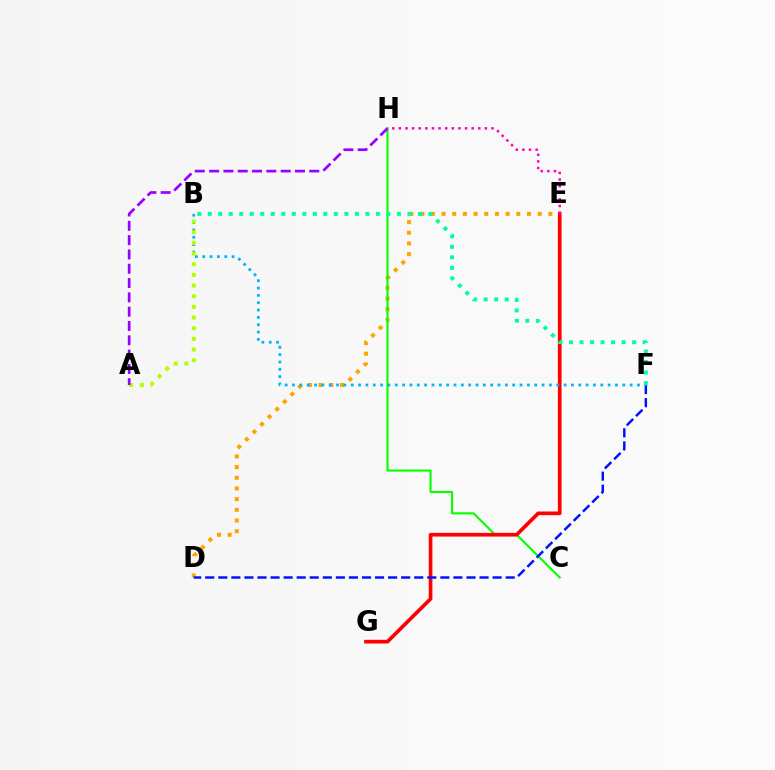{('D', 'E'): [{'color': '#ffa500', 'line_style': 'dotted', 'thickness': 2.9}], ('C', 'H'): [{'color': '#08ff00', 'line_style': 'solid', 'thickness': 1.53}], ('E', 'G'): [{'color': '#ff0000', 'line_style': 'solid', 'thickness': 2.65}], ('E', 'H'): [{'color': '#ff00bd', 'line_style': 'dotted', 'thickness': 1.8}], ('D', 'F'): [{'color': '#0010ff', 'line_style': 'dashed', 'thickness': 1.77}], ('B', 'F'): [{'color': '#00b5ff', 'line_style': 'dotted', 'thickness': 1.99}, {'color': '#00ff9d', 'line_style': 'dotted', 'thickness': 2.86}], ('A', 'B'): [{'color': '#b3ff00', 'line_style': 'dotted', 'thickness': 2.9}], ('A', 'H'): [{'color': '#9b00ff', 'line_style': 'dashed', 'thickness': 1.94}]}